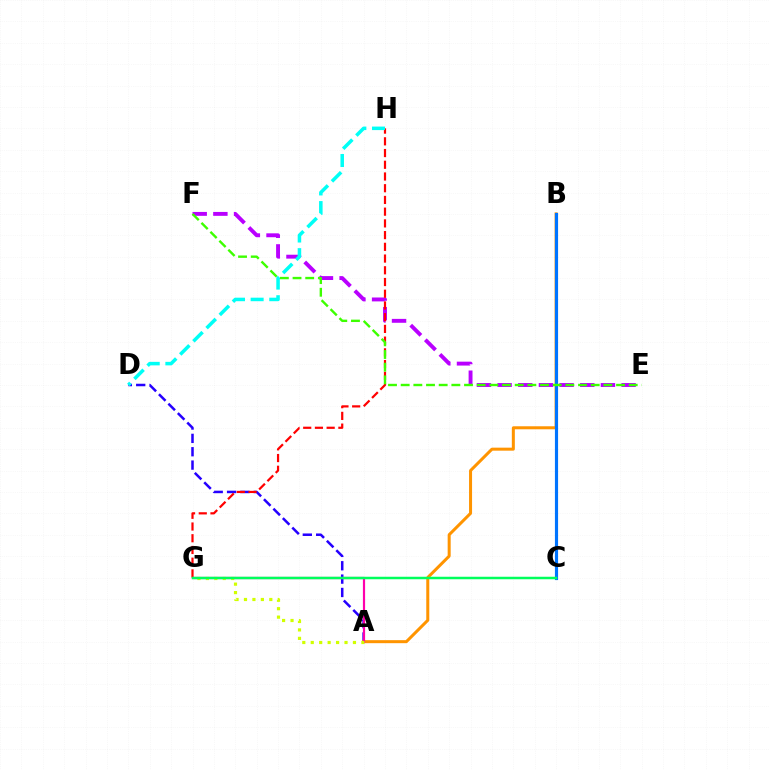{('A', 'D'): [{'color': '#2500ff', 'line_style': 'dashed', 'thickness': 1.81}], ('E', 'F'): [{'color': '#b900ff', 'line_style': 'dashed', 'thickness': 2.81}, {'color': '#3dff00', 'line_style': 'dashed', 'thickness': 1.72}], ('A', 'B'): [{'color': '#ff9400', 'line_style': 'solid', 'thickness': 2.17}], ('A', 'G'): [{'color': '#ff00ac', 'line_style': 'solid', 'thickness': 1.57}, {'color': '#d1ff00', 'line_style': 'dotted', 'thickness': 2.29}], ('G', 'H'): [{'color': '#ff0000', 'line_style': 'dashed', 'thickness': 1.59}], ('B', 'C'): [{'color': '#0074ff', 'line_style': 'solid', 'thickness': 2.27}], ('D', 'H'): [{'color': '#00fff6', 'line_style': 'dashed', 'thickness': 2.53}], ('C', 'G'): [{'color': '#00ff5c', 'line_style': 'solid', 'thickness': 1.8}]}